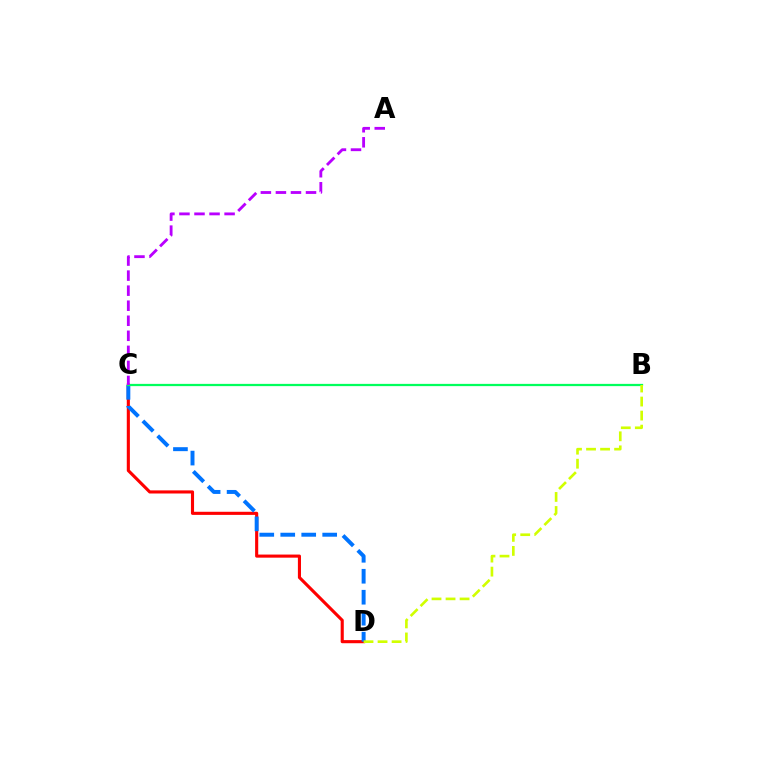{('C', 'D'): [{'color': '#ff0000', 'line_style': 'solid', 'thickness': 2.24}, {'color': '#0074ff', 'line_style': 'dashed', 'thickness': 2.85}], ('B', 'C'): [{'color': '#00ff5c', 'line_style': 'solid', 'thickness': 1.62}], ('B', 'D'): [{'color': '#d1ff00', 'line_style': 'dashed', 'thickness': 1.91}], ('A', 'C'): [{'color': '#b900ff', 'line_style': 'dashed', 'thickness': 2.04}]}